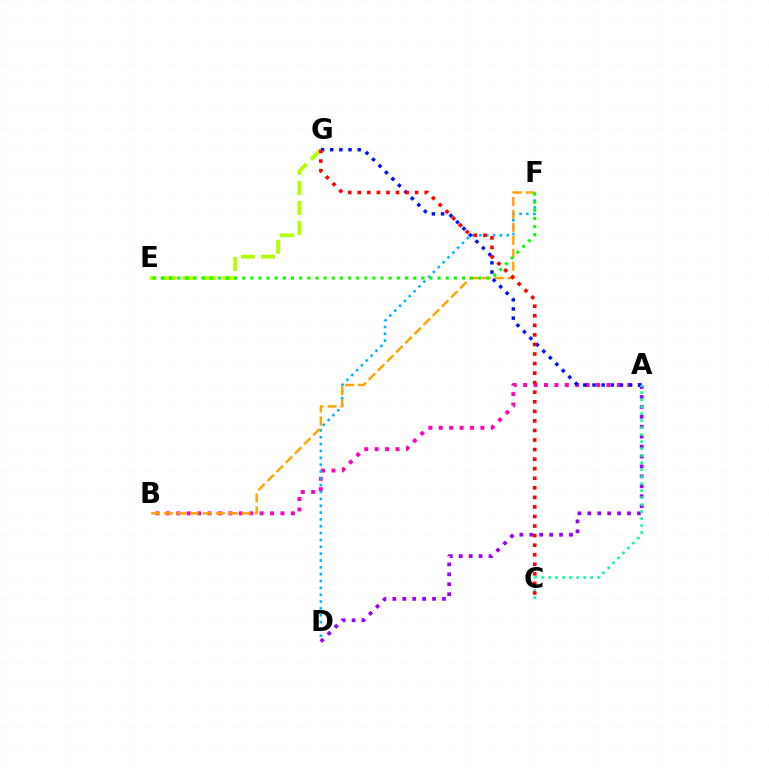{('A', 'B'): [{'color': '#ff00bd', 'line_style': 'dotted', 'thickness': 2.83}], ('A', 'D'): [{'color': '#9b00ff', 'line_style': 'dotted', 'thickness': 2.7}], ('E', 'G'): [{'color': '#b3ff00', 'line_style': 'dashed', 'thickness': 2.72}], ('D', 'F'): [{'color': '#00b5ff', 'line_style': 'dotted', 'thickness': 1.86}], ('A', 'G'): [{'color': '#0010ff', 'line_style': 'dotted', 'thickness': 2.49}], ('B', 'F'): [{'color': '#ffa500', 'line_style': 'dashed', 'thickness': 1.76}], ('E', 'F'): [{'color': '#08ff00', 'line_style': 'dotted', 'thickness': 2.21}], ('A', 'C'): [{'color': '#00ff9d', 'line_style': 'dotted', 'thickness': 1.9}], ('C', 'G'): [{'color': '#ff0000', 'line_style': 'dotted', 'thickness': 2.6}]}